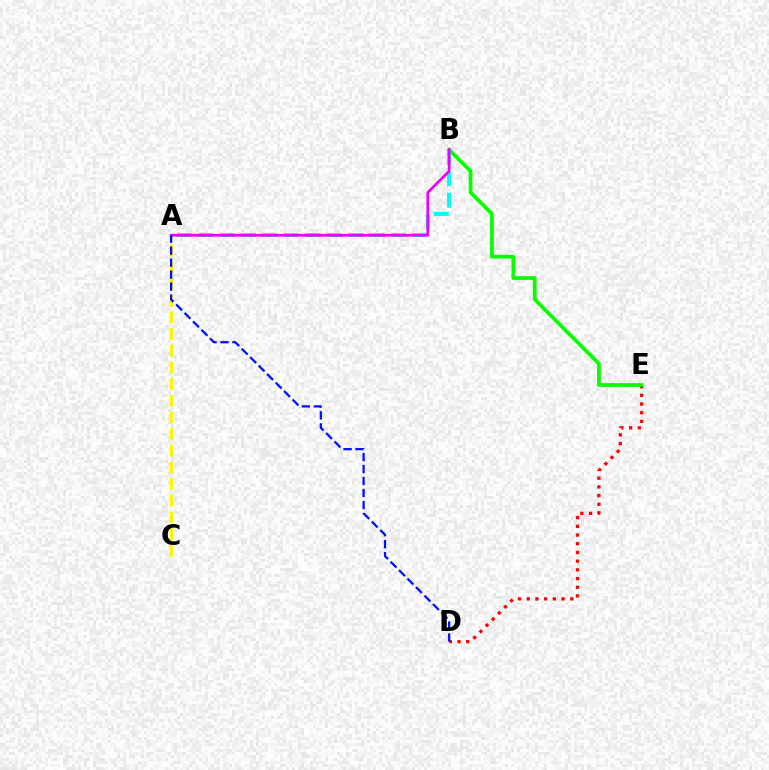{('D', 'E'): [{'color': '#ff0000', 'line_style': 'dotted', 'thickness': 2.36}], ('A', 'C'): [{'color': '#fcf500', 'line_style': 'dashed', 'thickness': 2.26}], ('B', 'E'): [{'color': '#08ff00', 'line_style': 'solid', 'thickness': 2.69}], ('A', 'B'): [{'color': '#00fff6', 'line_style': 'dashed', 'thickness': 2.9}, {'color': '#ee00ff', 'line_style': 'solid', 'thickness': 1.96}], ('A', 'D'): [{'color': '#0010ff', 'line_style': 'dashed', 'thickness': 1.63}]}